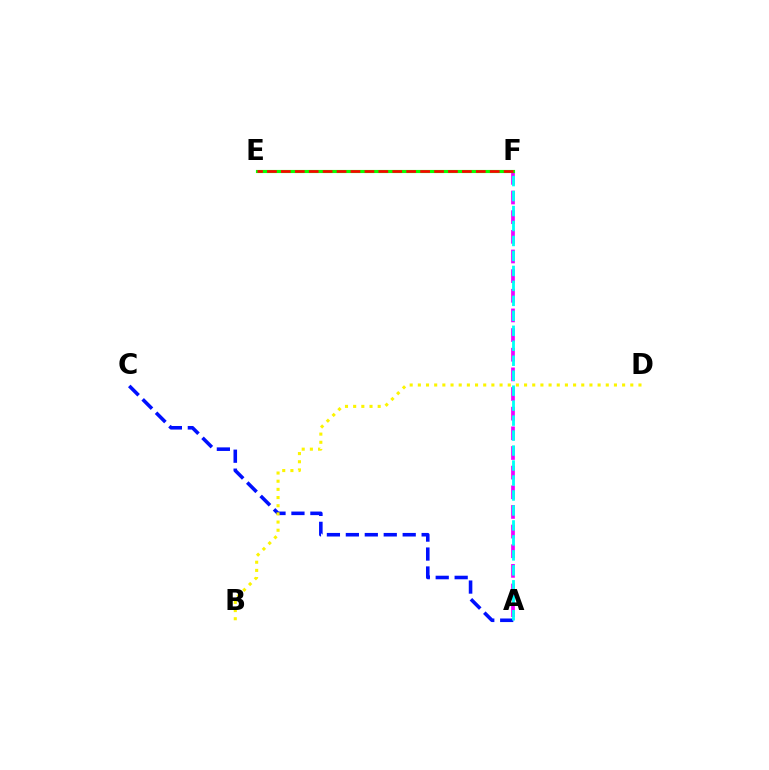{('A', 'F'): [{'color': '#ee00ff', 'line_style': 'dashed', 'thickness': 2.67}, {'color': '#00fff6', 'line_style': 'dashed', 'thickness': 2.03}], ('E', 'F'): [{'color': '#08ff00', 'line_style': 'solid', 'thickness': 2.26}, {'color': '#ff0000', 'line_style': 'dashed', 'thickness': 1.89}], ('A', 'C'): [{'color': '#0010ff', 'line_style': 'dashed', 'thickness': 2.57}], ('B', 'D'): [{'color': '#fcf500', 'line_style': 'dotted', 'thickness': 2.22}]}